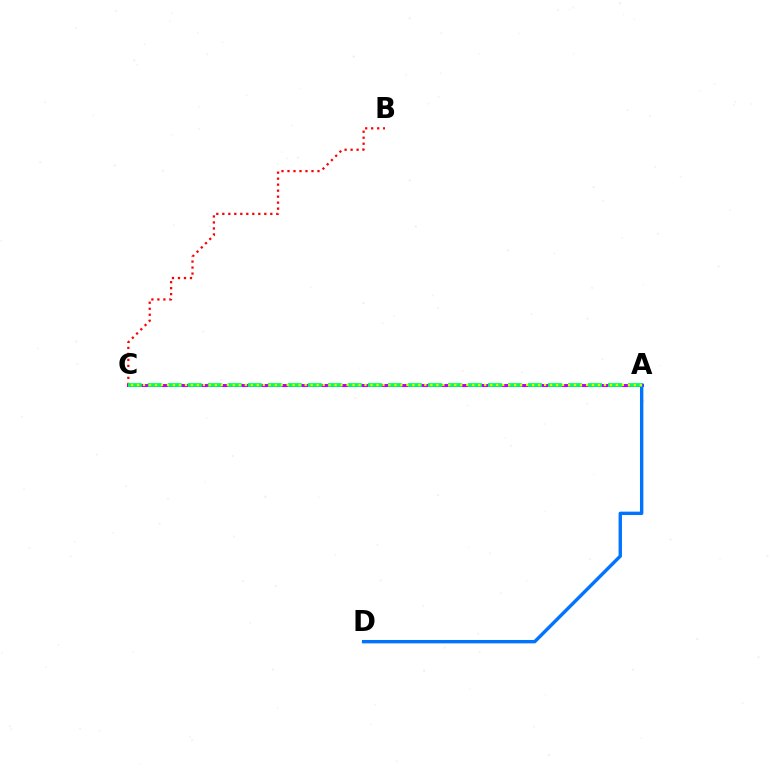{('A', 'C'): [{'color': '#b900ff', 'line_style': 'solid', 'thickness': 2.2}, {'color': '#00ff5c', 'line_style': 'dashed', 'thickness': 2.72}, {'color': '#d1ff00', 'line_style': 'dotted', 'thickness': 1.63}], ('B', 'C'): [{'color': '#ff0000', 'line_style': 'dotted', 'thickness': 1.63}], ('A', 'D'): [{'color': '#0074ff', 'line_style': 'solid', 'thickness': 2.43}]}